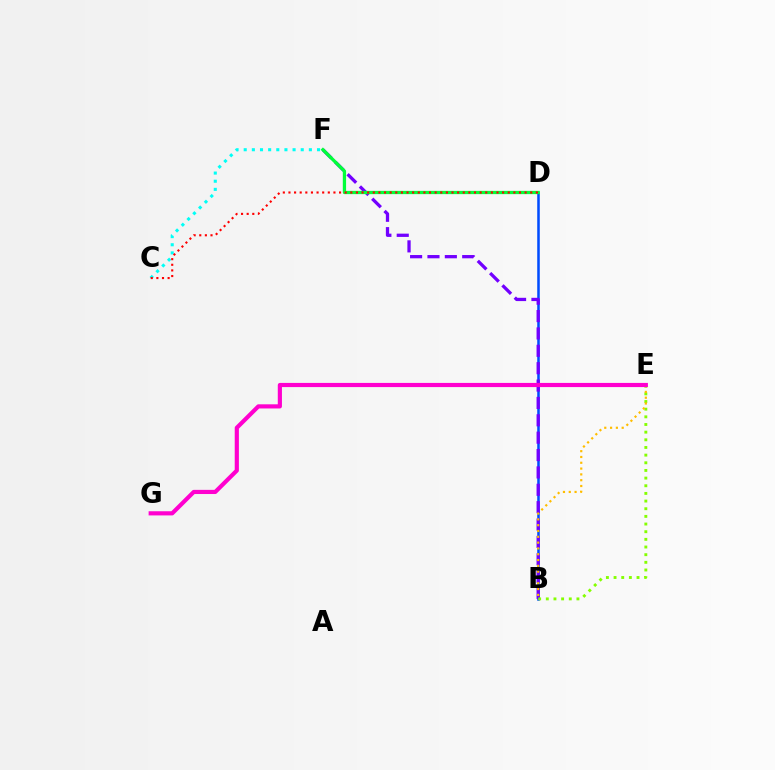{('B', 'D'): [{'color': '#004bff', 'line_style': 'solid', 'thickness': 1.82}], ('B', 'F'): [{'color': '#7200ff', 'line_style': 'dashed', 'thickness': 2.36}], ('B', 'E'): [{'color': '#84ff00', 'line_style': 'dotted', 'thickness': 2.08}, {'color': '#ffbd00', 'line_style': 'dotted', 'thickness': 1.58}], ('D', 'F'): [{'color': '#00ff39', 'line_style': 'solid', 'thickness': 2.36}], ('C', 'F'): [{'color': '#00fff6', 'line_style': 'dotted', 'thickness': 2.21}], ('E', 'G'): [{'color': '#ff00cf', 'line_style': 'solid', 'thickness': 3.0}], ('C', 'D'): [{'color': '#ff0000', 'line_style': 'dotted', 'thickness': 1.53}]}